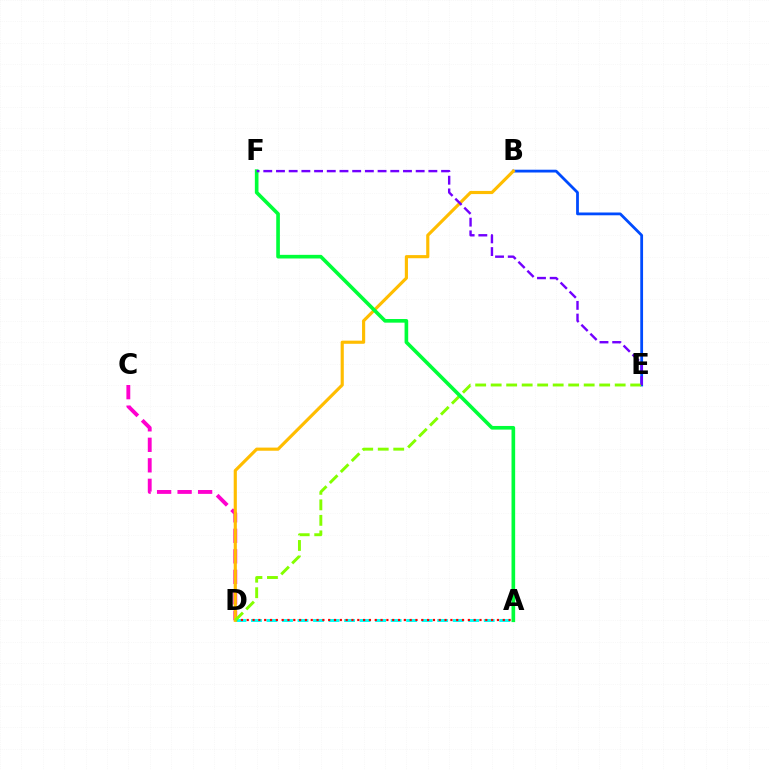{('A', 'D'): [{'color': '#00fff6', 'line_style': 'dashed', 'thickness': 2.11}, {'color': '#ff0000', 'line_style': 'dotted', 'thickness': 1.58}], ('B', 'E'): [{'color': '#004bff', 'line_style': 'solid', 'thickness': 2.01}], ('C', 'D'): [{'color': '#ff00cf', 'line_style': 'dashed', 'thickness': 2.79}], ('B', 'D'): [{'color': '#ffbd00', 'line_style': 'solid', 'thickness': 2.27}], ('D', 'E'): [{'color': '#84ff00', 'line_style': 'dashed', 'thickness': 2.11}], ('A', 'F'): [{'color': '#00ff39', 'line_style': 'solid', 'thickness': 2.62}], ('E', 'F'): [{'color': '#7200ff', 'line_style': 'dashed', 'thickness': 1.73}]}